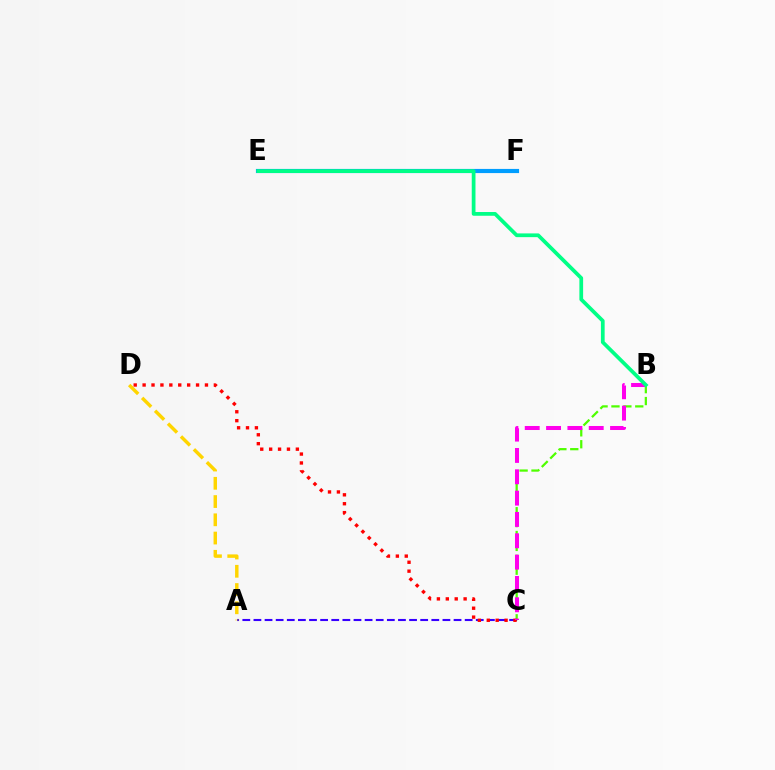{('B', 'C'): [{'color': '#4fff00', 'line_style': 'dashed', 'thickness': 1.62}, {'color': '#ff00ed', 'line_style': 'dashed', 'thickness': 2.9}], ('A', 'C'): [{'color': '#3700ff', 'line_style': 'dashed', 'thickness': 1.51}], ('E', 'F'): [{'color': '#009eff', 'line_style': 'solid', 'thickness': 2.99}], ('C', 'D'): [{'color': '#ff0000', 'line_style': 'dotted', 'thickness': 2.42}], ('B', 'E'): [{'color': '#00ff86', 'line_style': 'solid', 'thickness': 2.69}], ('A', 'D'): [{'color': '#ffd500', 'line_style': 'dashed', 'thickness': 2.48}]}